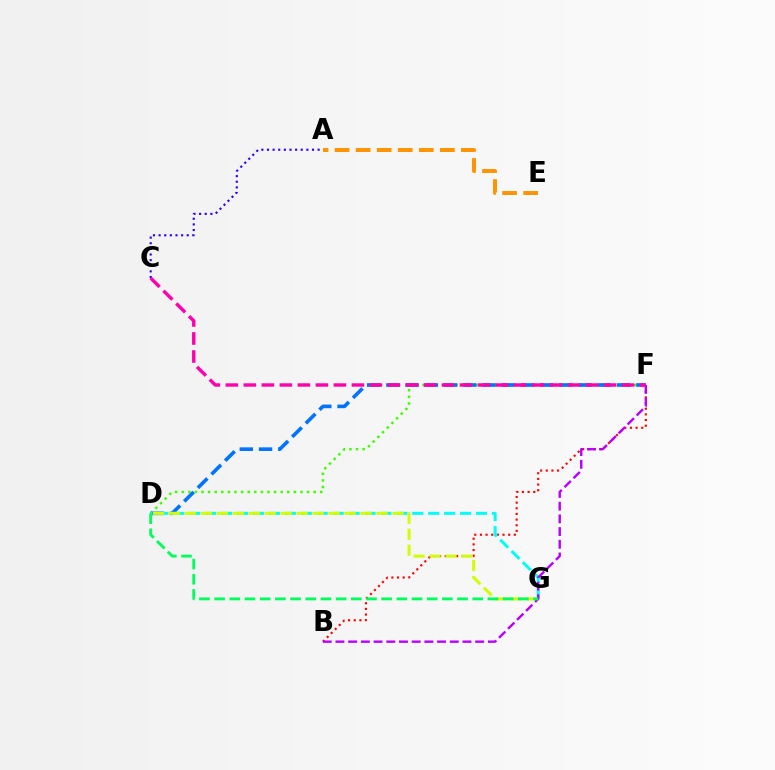{('B', 'F'): [{'color': '#ff0000', 'line_style': 'dotted', 'thickness': 1.54}, {'color': '#b900ff', 'line_style': 'dashed', 'thickness': 1.73}], ('D', 'F'): [{'color': '#3dff00', 'line_style': 'dotted', 'thickness': 1.79}, {'color': '#0074ff', 'line_style': 'dashed', 'thickness': 2.61}], ('D', 'G'): [{'color': '#00fff6', 'line_style': 'dashed', 'thickness': 2.16}, {'color': '#d1ff00', 'line_style': 'dashed', 'thickness': 2.17}, {'color': '#00ff5c', 'line_style': 'dashed', 'thickness': 2.06}], ('A', 'E'): [{'color': '#ff9400', 'line_style': 'dashed', 'thickness': 2.86}], ('A', 'C'): [{'color': '#2500ff', 'line_style': 'dotted', 'thickness': 1.53}], ('C', 'F'): [{'color': '#ff00ac', 'line_style': 'dashed', 'thickness': 2.45}]}